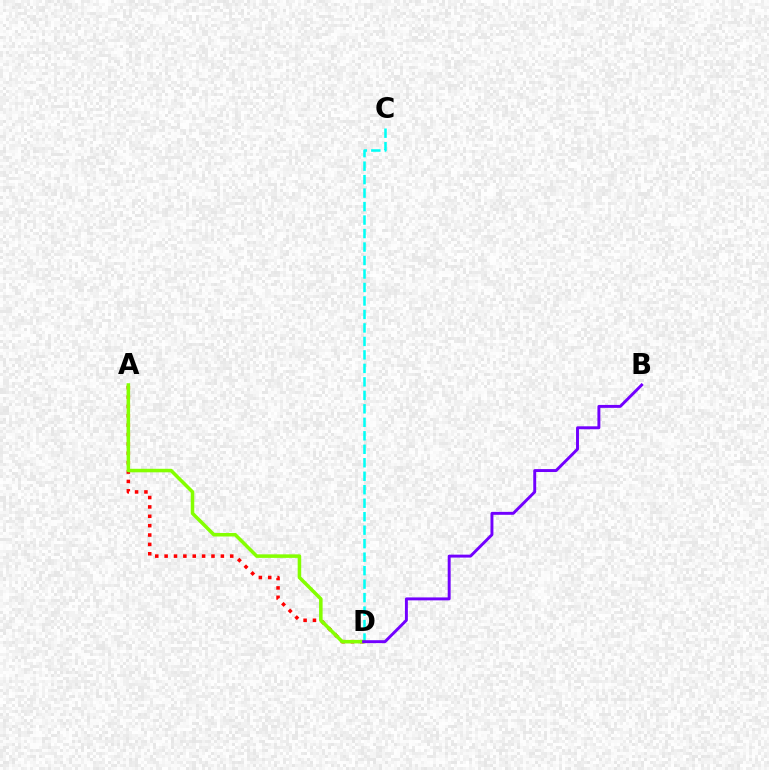{('A', 'D'): [{'color': '#ff0000', 'line_style': 'dotted', 'thickness': 2.55}, {'color': '#84ff00', 'line_style': 'solid', 'thickness': 2.54}], ('C', 'D'): [{'color': '#00fff6', 'line_style': 'dashed', 'thickness': 1.83}], ('B', 'D'): [{'color': '#7200ff', 'line_style': 'solid', 'thickness': 2.11}]}